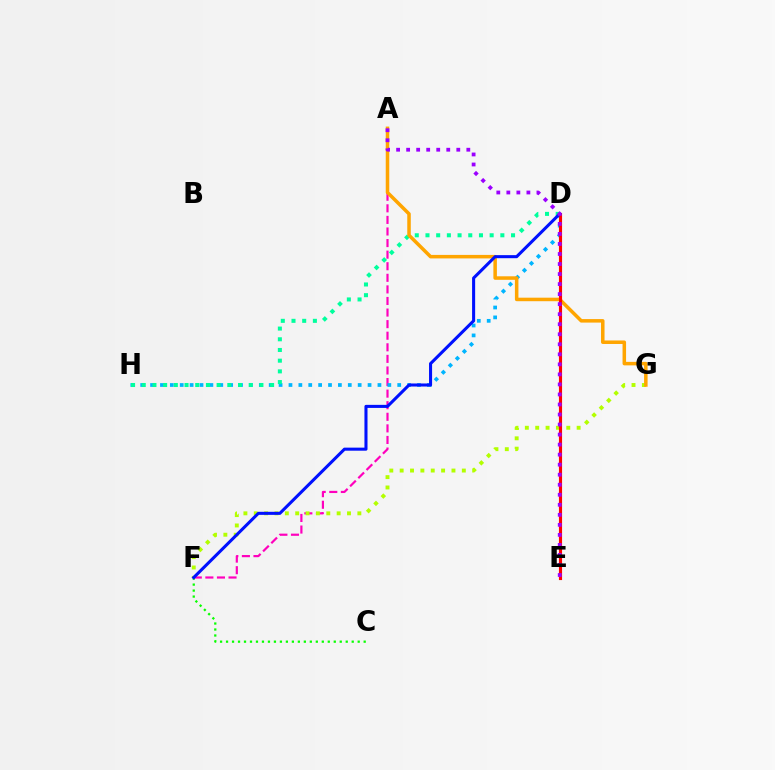{('A', 'F'): [{'color': '#ff00bd', 'line_style': 'dashed', 'thickness': 1.57}], ('F', 'G'): [{'color': '#b3ff00', 'line_style': 'dotted', 'thickness': 2.81}], ('D', 'H'): [{'color': '#00b5ff', 'line_style': 'dotted', 'thickness': 2.69}, {'color': '#00ff9d', 'line_style': 'dotted', 'thickness': 2.91}], ('C', 'F'): [{'color': '#08ff00', 'line_style': 'dotted', 'thickness': 1.63}], ('A', 'G'): [{'color': '#ffa500', 'line_style': 'solid', 'thickness': 2.53}], ('D', 'E'): [{'color': '#ff0000', 'line_style': 'solid', 'thickness': 2.25}], ('D', 'F'): [{'color': '#0010ff', 'line_style': 'solid', 'thickness': 2.2}], ('A', 'E'): [{'color': '#9b00ff', 'line_style': 'dotted', 'thickness': 2.73}]}